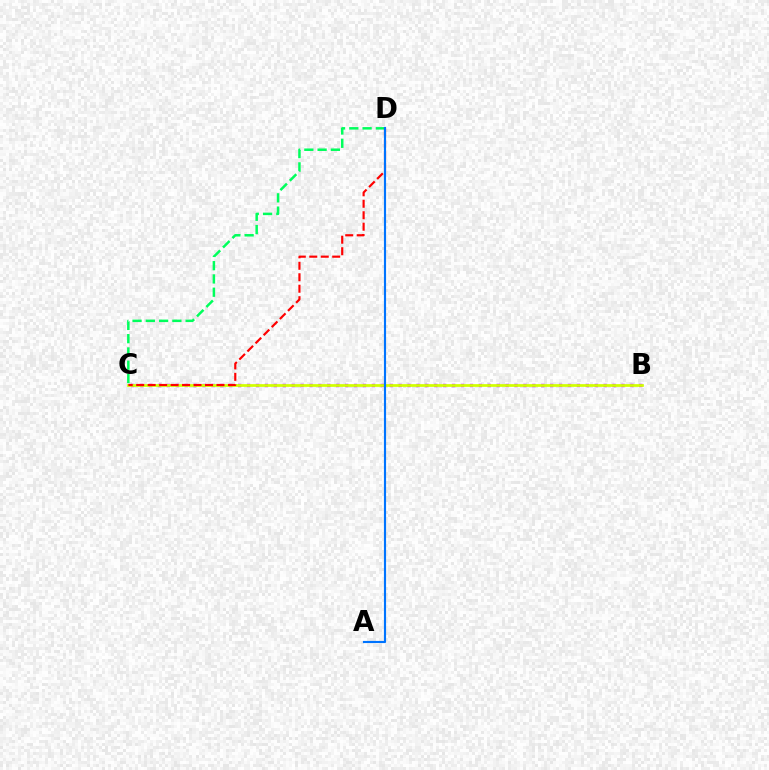{('B', 'C'): [{'color': '#b900ff', 'line_style': 'dotted', 'thickness': 2.42}, {'color': '#d1ff00', 'line_style': 'solid', 'thickness': 1.96}], ('C', 'D'): [{'color': '#00ff5c', 'line_style': 'dashed', 'thickness': 1.8}, {'color': '#ff0000', 'line_style': 'dashed', 'thickness': 1.56}], ('A', 'D'): [{'color': '#0074ff', 'line_style': 'solid', 'thickness': 1.55}]}